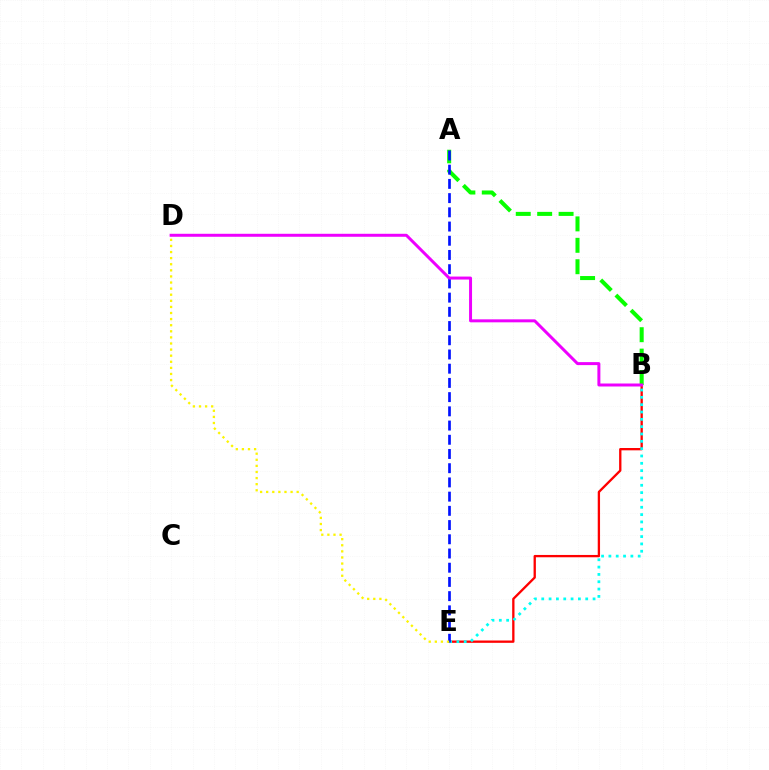{('B', 'E'): [{'color': '#ff0000', 'line_style': 'solid', 'thickness': 1.67}, {'color': '#00fff6', 'line_style': 'dotted', 'thickness': 1.99}], ('A', 'B'): [{'color': '#08ff00', 'line_style': 'dashed', 'thickness': 2.91}], ('A', 'E'): [{'color': '#0010ff', 'line_style': 'dashed', 'thickness': 1.93}], ('D', 'E'): [{'color': '#fcf500', 'line_style': 'dotted', 'thickness': 1.66}], ('B', 'D'): [{'color': '#ee00ff', 'line_style': 'solid', 'thickness': 2.15}]}